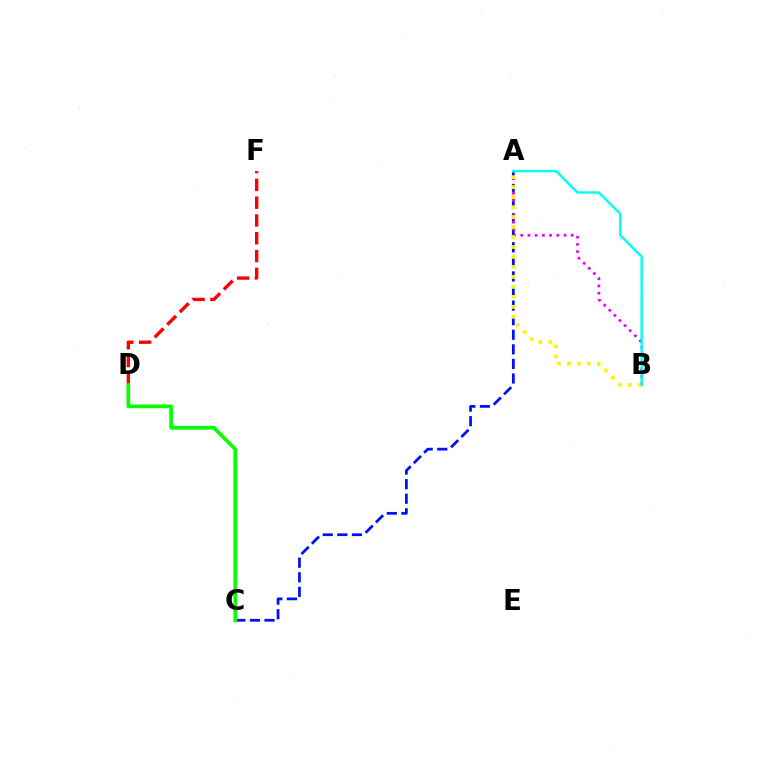{('A', 'C'): [{'color': '#0010ff', 'line_style': 'dashed', 'thickness': 1.98}], ('A', 'B'): [{'color': '#ee00ff', 'line_style': 'dotted', 'thickness': 1.96}, {'color': '#fcf500', 'line_style': 'dotted', 'thickness': 2.71}, {'color': '#00fff6', 'line_style': 'solid', 'thickness': 1.74}], ('D', 'F'): [{'color': '#ff0000', 'line_style': 'dashed', 'thickness': 2.42}], ('C', 'D'): [{'color': '#08ff00', 'line_style': 'solid', 'thickness': 2.66}]}